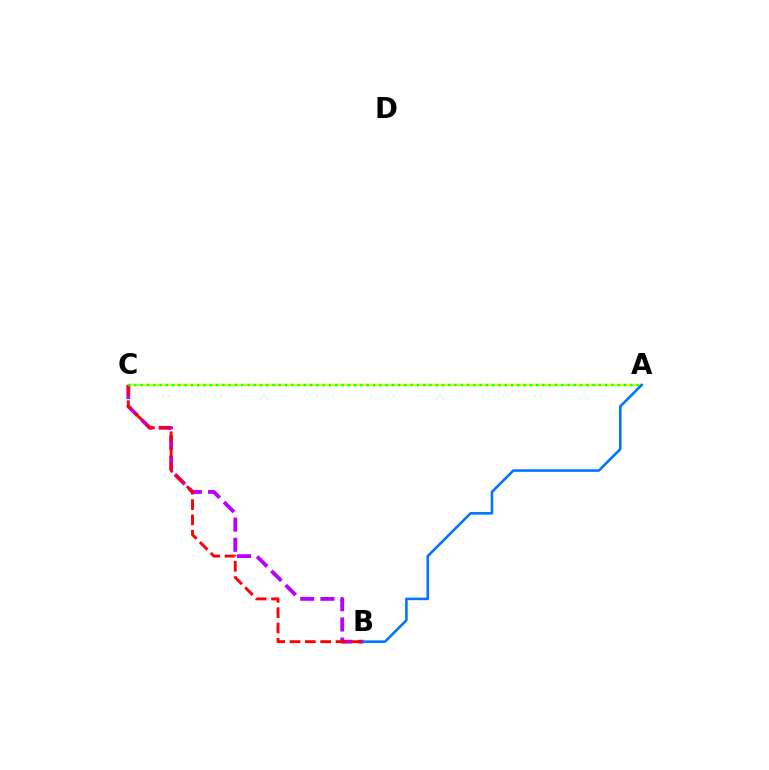{('A', 'C'): [{'color': '#d1ff00', 'line_style': 'solid', 'thickness': 1.74}, {'color': '#00ff5c', 'line_style': 'dotted', 'thickness': 1.71}], ('B', 'C'): [{'color': '#b900ff', 'line_style': 'dashed', 'thickness': 2.74}, {'color': '#ff0000', 'line_style': 'dashed', 'thickness': 2.08}], ('A', 'B'): [{'color': '#0074ff', 'line_style': 'solid', 'thickness': 1.86}]}